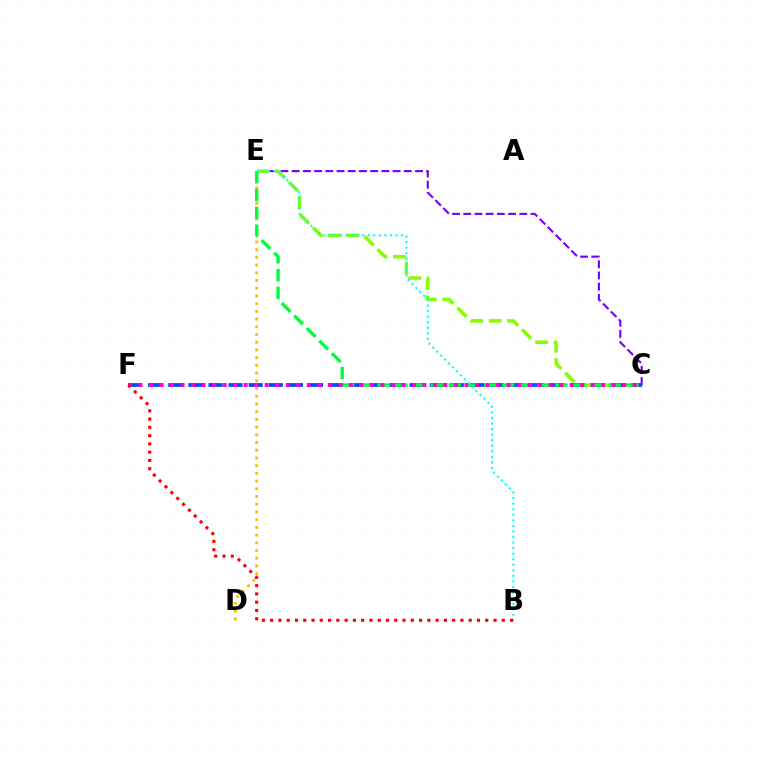{('C', 'E'): [{'color': '#7200ff', 'line_style': 'dashed', 'thickness': 1.52}, {'color': '#84ff00', 'line_style': 'dashed', 'thickness': 2.5}, {'color': '#00ff39', 'line_style': 'dashed', 'thickness': 2.42}], ('D', 'E'): [{'color': '#ffbd00', 'line_style': 'dotted', 'thickness': 2.1}], ('C', 'F'): [{'color': '#004bff', 'line_style': 'dashed', 'thickness': 2.73}, {'color': '#ff00cf', 'line_style': 'dotted', 'thickness': 2.86}], ('B', 'E'): [{'color': '#00fff6', 'line_style': 'dotted', 'thickness': 1.51}], ('B', 'F'): [{'color': '#ff0000', 'line_style': 'dotted', 'thickness': 2.25}]}